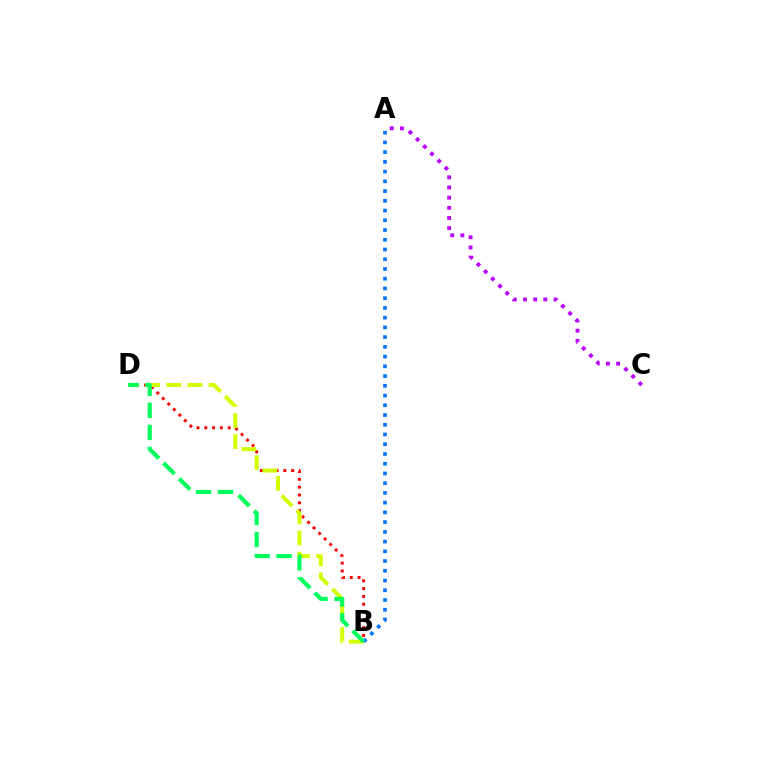{('B', 'D'): [{'color': '#ff0000', 'line_style': 'dotted', 'thickness': 2.12}, {'color': '#d1ff00', 'line_style': 'dashed', 'thickness': 2.87}, {'color': '#00ff5c', 'line_style': 'dashed', 'thickness': 3.0}], ('A', 'B'): [{'color': '#0074ff', 'line_style': 'dotted', 'thickness': 2.65}], ('A', 'C'): [{'color': '#b900ff', 'line_style': 'dotted', 'thickness': 2.76}]}